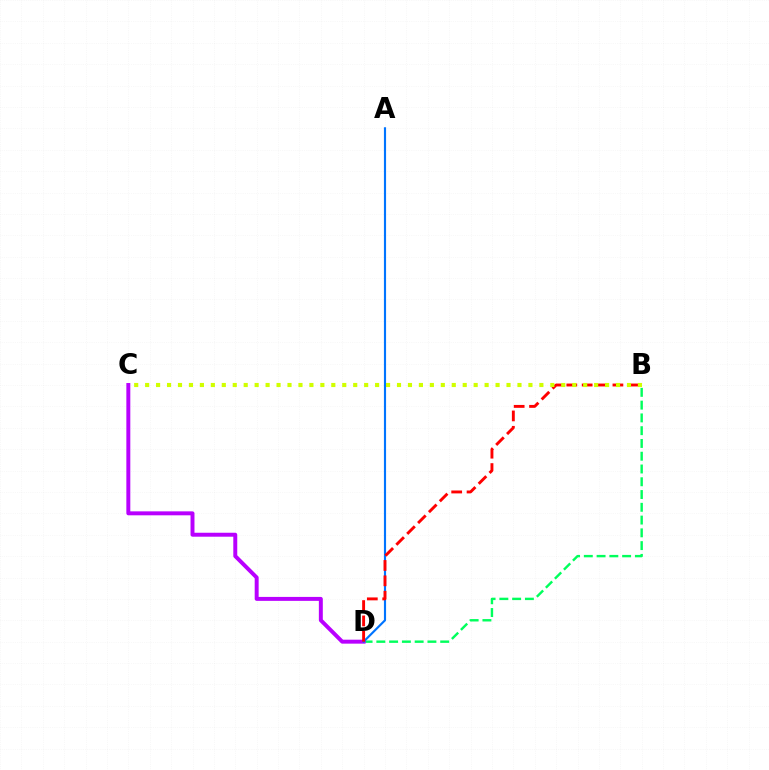{('B', 'D'): [{'color': '#00ff5c', 'line_style': 'dashed', 'thickness': 1.73}, {'color': '#ff0000', 'line_style': 'dashed', 'thickness': 2.09}], ('C', 'D'): [{'color': '#b900ff', 'line_style': 'solid', 'thickness': 2.85}], ('A', 'D'): [{'color': '#0074ff', 'line_style': 'solid', 'thickness': 1.55}], ('B', 'C'): [{'color': '#d1ff00', 'line_style': 'dotted', 'thickness': 2.98}]}